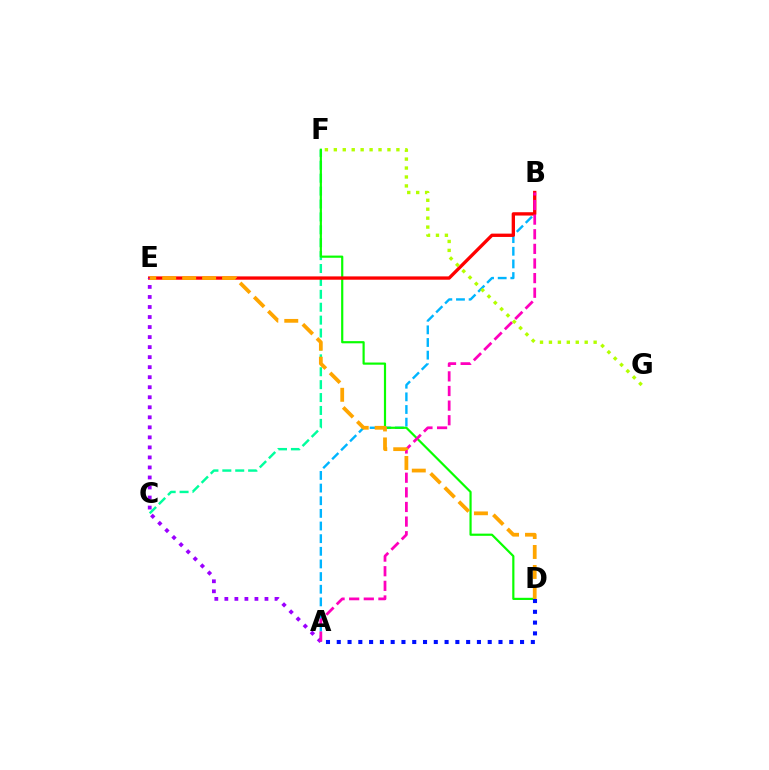{('A', 'B'): [{'color': '#00b5ff', 'line_style': 'dashed', 'thickness': 1.72}, {'color': '#ff00bd', 'line_style': 'dashed', 'thickness': 1.99}], ('C', 'F'): [{'color': '#00ff9d', 'line_style': 'dashed', 'thickness': 1.75}], ('D', 'F'): [{'color': '#08ff00', 'line_style': 'solid', 'thickness': 1.57}], ('B', 'E'): [{'color': '#ff0000', 'line_style': 'solid', 'thickness': 2.39}], ('A', 'E'): [{'color': '#9b00ff', 'line_style': 'dotted', 'thickness': 2.72}], ('A', 'D'): [{'color': '#0010ff', 'line_style': 'dotted', 'thickness': 2.93}], ('D', 'E'): [{'color': '#ffa500', 'line_style': 'dashed', 'thickness': 2.71}], ('F', 'G'): [{'color': '#b3ff00', 'line_style': 'dotted', 'thickness': 2.43}]}